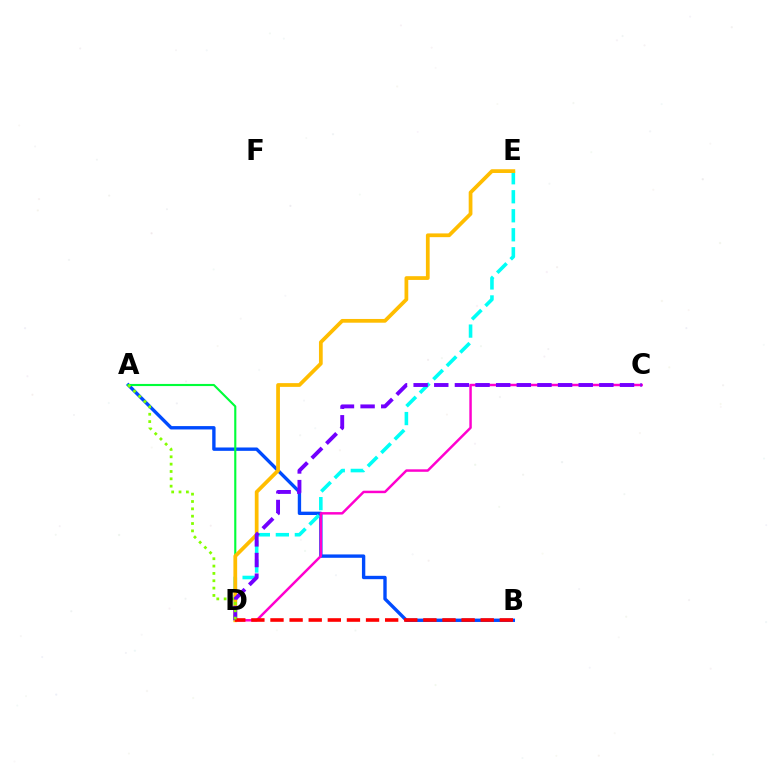{('A', 'B'): [{'color': '#004bff', 'line_style': 'solid', 'thickness': 2.42}], ('D', 'E'): [{'color': '#00fff6', 'line_style': 'dashed', 'thickness': 2.58}, {'color': '#ffbd00', 'line_style': 'solid', 'thickness': 2.7}], ('A', 'D'): [{'color': '#00ff39', 'line_style': 'solid', 'thickness': 1.53}, {'color': '#84ff00', 'line_style': 'dotted', 'thickness': 2.0}], ('C', 'D'): [{'color': '#ff00cf', 'line_style': 'solid', 'thickness': 1.78}, {'color': '#7200ff', 'line_style': 'dashed', 'thickness': 2.8}], ('B', 'D'): [{'color': '#ff0000', 'line_style': 'dashed', 'thickness': 2.6}]}